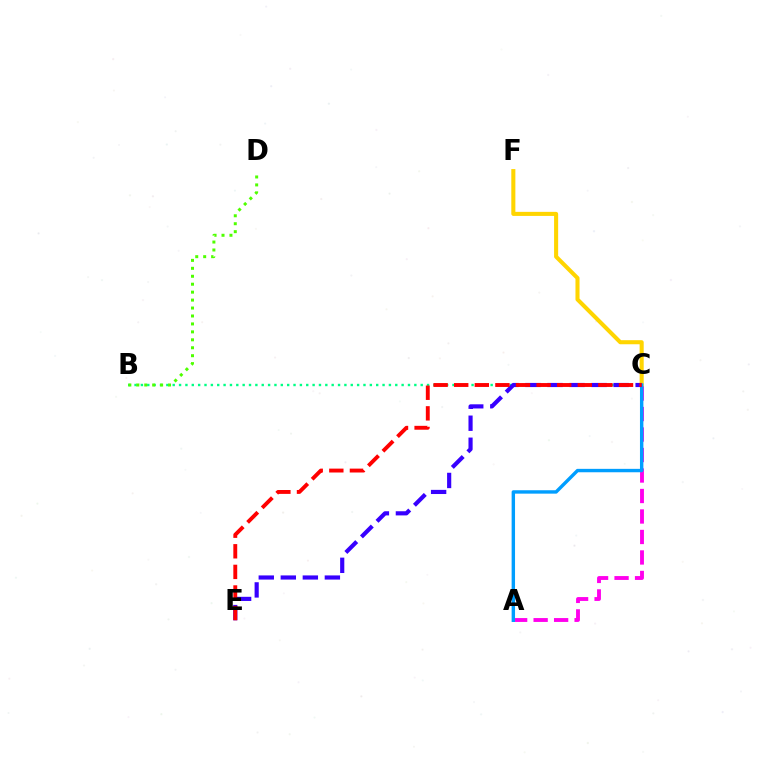{('C', 'F'): [{'color': '#ffd500', 'line_style': 'solid', 'thickness': 2.93}], ('B', 'C'): [{'color': '#00ff86', 'line_style': 'dotted', 'thickness': 1.73}], ('A', 'C'): [{'color': '#ff00ed', 'line_style': 'dashed', 'thickness': 2.78}, {'color': '#009eff', 'line_style': 'solid', 'thickness': 2.45}], ('C', 'E'): [{'color': '#3700ff', 'line_style': 'dashed', 'thickness': 2.99}, {'color': '#ff0000', 'line_style': 'dashed', 'thickness': 2.8}], ('B', 'D'): [{'color': '#4fff00', 'line_style': 'dotted', 'thickness': 2.16}]}